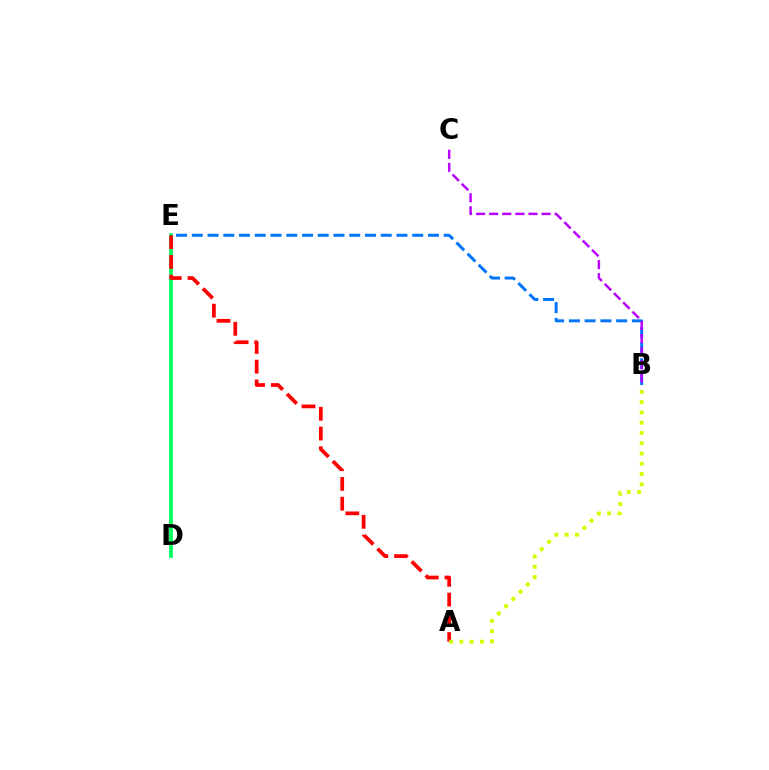{('D', 'E'): [{'color': '#00ff5c', 'line_style': 'solid', 'thickness': 2.69}], ('A', 'E'): [{'color': '#ff0000', 'line_style': 'dashed', 'thickness': 2.68}], ('B', 'E'): [{'color': '#0074ff', 'line_style': 'dashed', 'thickness': 2.14}], ('B', 'C'): [{'color': '#b900ff', 'line_style': 'dashed', 'thickness': 1.78}], ('A', 'B'): [{'color': '#d1ff00', 'line_style': 'dotted', 'thickness': 2.79}]}